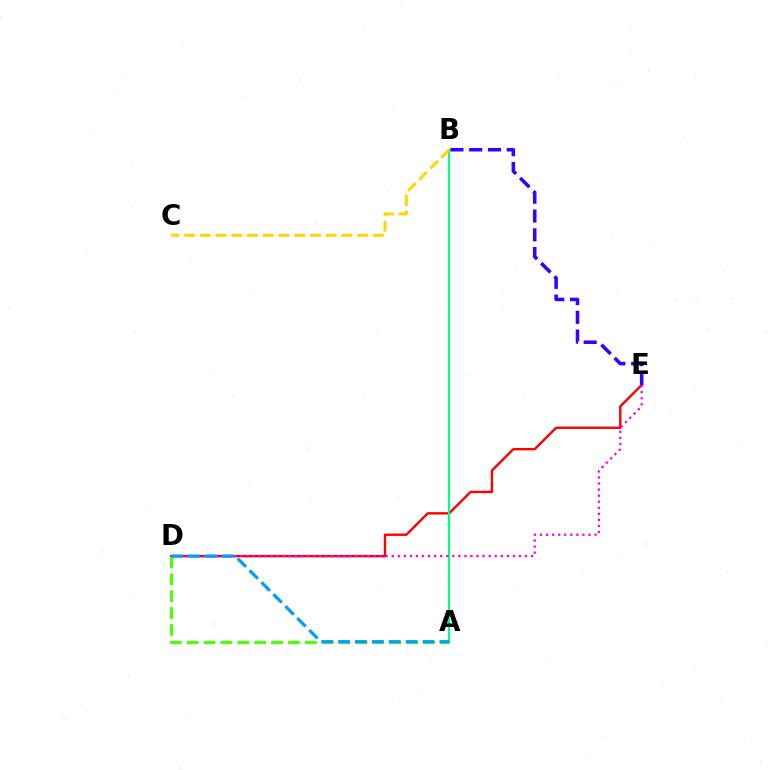{('D', 'E'): [{'color': '#ff0000', 'line_style': 'solid', 'thickness': 1.72}, {'color': '#ff00ed', 'line_style': 'dotted', 'thickness': 1.65}], ('A', 'B'): [{'color': '#00ff86', 'line_style': 'solid', 'thickness': 1.53}], ('B', 'E'): [{'color': '#3700ff', 'line_style': 'dashed', 'thickness': 2.55}], ('A', 'D'): [{'color': '#4fff00', 'line_style': 'dashed', 'thickness': 2.29}, {'color': '#009eff', 'line_style': 'dashed', 'thickness': 2.29}], ('B', 'C'): [{'color': '#ffd500', 'line_style': 'dashed', 'thickness': 2.14}]}